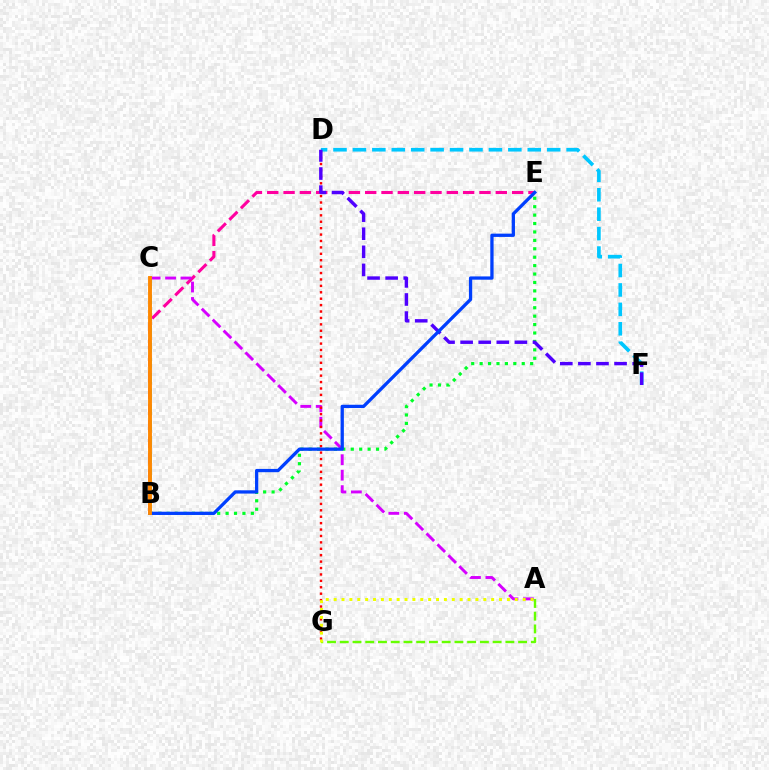{('B', 'E'): [{'color': '#ff00a0', 'line_style': 'dashed', 'thickness': 2.22}, {'color': '#00ff27', 'line_style': 'dotted', 'thickness': 2.29}, {'color': '#003fff', 'line_style': 'solid', 'thickness': 2.36}], ('A', 'C'): [{'color': '#d600ff', 'line_style': 'dashed', 'thickness': 2.1}], ('D', 'G'): [{'color': '#ff0000', 'line_style': 'dotted', 'thickness': 1.74}], ('D', 'F'): [{'color': '#00c7ff', 'line_style': 'dashed', 'thickness': 2.64}, {'color': '#4f00ff', 'line_style': 'dashed', 'thickness': 2.46}], ('A', 'G'): [{'color': '#66ff00', 'line_style': 'dashed', 'thickness': 1.73}, {'color': '#eeff00', 'line_style': 'dotted', 'thickness': 2.14}], ('B', 'C'): [{'color': '#00ffaf', 'line_style': 'dashed', 'thickness': 2.14}, {'color': '#ff8800', 'line_style': 'solid', 'thickness': 2.79}]}